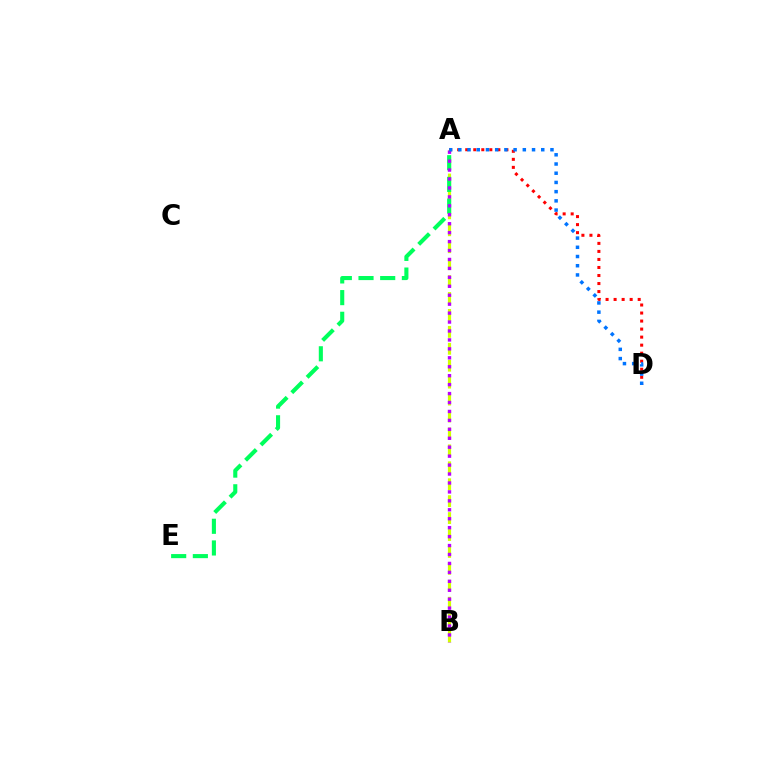{('A', 'D'): [{'color': '#ff0000', 'line_style': 'dotted', 'thickness': 2.18}, {'color': '#0074ff', 'line_style': 'dotted', 'thickness': 2.5}], ('A', 'B'): [{'color': '#d1ff00', 'line_style': 'dashed', 'thickness': 2.3}, {'color': '#b900ff', 'line_style': 'dotted', 'thickness': 2.43}], ('A', 'E'): [{'color': '#00ff5c', 'line_style': 'dashed', 'thickness': 2.95}]}